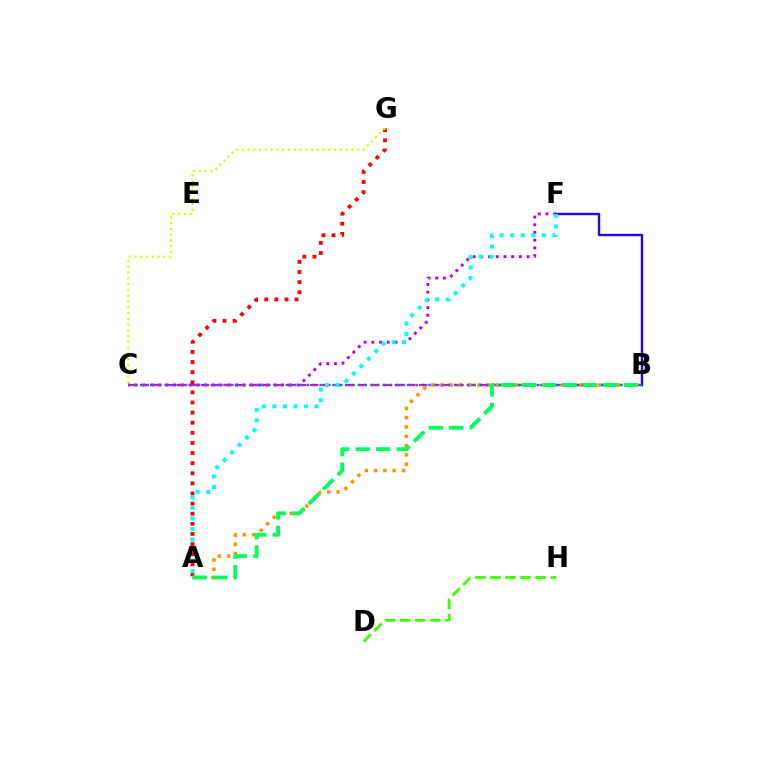{('A', 'G'): [{'color': '#ff0000', 'line_style': 'dotted', 'thickness': 2.75}], ('C', 'F'): [{'color': '#b900ff', 'line_style': 'dotted', 'thickness': 2.09}], ('B', 'C'): [{'color': '#ff00ac', 'line_style': 'dashed', 'thickness': 1.65}, {'color': '#0074ff', 'line_style': 'dotted', 'thickness': 1.74}], ('D', 'H'): [{'color': '#3dff00', 'line_style': 'dashed', 'thickness': 2.05}], ('C', 'G'): [{'color': '#d1ff00', 'line_style': 'dotted', 'thickness': 1.57}], ('B', 'F'): [{'color': '#2500ff', 'line_style': 'solid', 'thickness': 1.73}], ('A', 'B'): [{'color': '#ff9400', 'line_style': 'dotted', 'thickness': 2.52}, {'color': '#00ff5c', 'line_style': 'dashed', 'thickness': 2.78}], ('A', 'F'): [{'color': '#00fff6', 'line_style': 'dotted', 'thickness': 2.87}]}